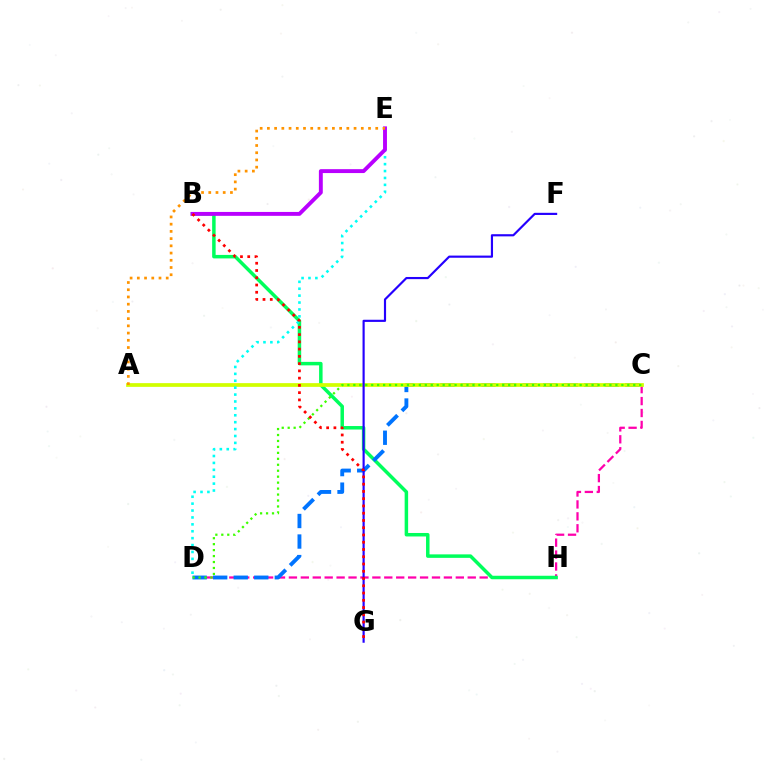{('C', 'D'): [{'color': '#ff00ac', 'line_style': 'dashed', 'thickness': 1.62}, {'color': '#0074ff', 'line_style': 'dashed', 'thickness': 2.79}, {'color': '#3dff00', 'line_style': 'dotted', 'thickness': 1.62}], ('B', 'H'): [{'color': '#00ff5c', 'line_style': 'solid', 'thickness': 2.51}], ('A', 'C'): [{'color': '#d1ff00', 'line_style': 'solid', 'thickness': 2.68}], ('D', 'E'): [{'color': '#00fff6', 'line_style': 'dotted', 'thickness': 1.88}], ('F', 'G'): [{'color': '#2500ff', 'line_style': 'solid', 'thickness': 1.56}], ('B', 'E'): [{'color': '#b900ff', 'line_style': 'solid', 'thickness': 2.8}], ('B', 'G'): [{'color': '#ff0000', 'line_style': 'dotted', 'thickness': 1.97}], ('A', 'E'): [{'color': '#ff9400', 'line_style': 'dotted', 'thickness': 1.96}]}